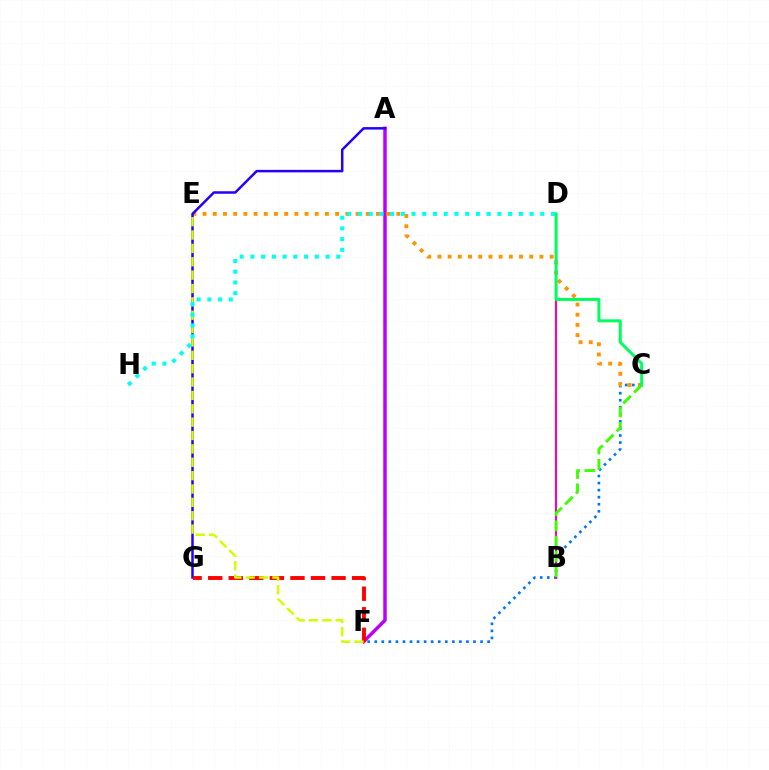{('C', 'F'): [{'color': '#0074ff', 'line_style': 'dotted', 'thickness': 1.92}], ('A', 'F'): [{'color': '#b900ff', 'line_style': 'solid', 'thickness': 2.5}], ('C', 'E'): [{'color': '#ff9400', 'line_style': 'dotted', 'thickness': 2.77}], ('A', 'G'): [{'color': '#2500ff', 'line_style': 'solid', 'thickness': 1.8}], ('F', 'G'): [{'color': '#ff0000', 'line_style': 'dashed', 'thickness': 2.79}], ('B', 'D'): [{'color': '#ff00ac', 'line_style': 'solid', 'thickness': 1.51}], ('B', 'C'): [{'color': '#3dff00', 'line_style': 'dashed', 'thickness': 2.08}], ('C', 'D'): [{'color': '#00ff5c', 'line_style': 'solid', 'thickness': 2.17}], ('E', 'F'): [{'color': '#d1ff00', 'line_style': 'dashed', 'thickness': 1.82}], ('D', 'H'): [{'color': '#00fff6', 'line_style': 'dotted', 'thickness': 2.92}]}